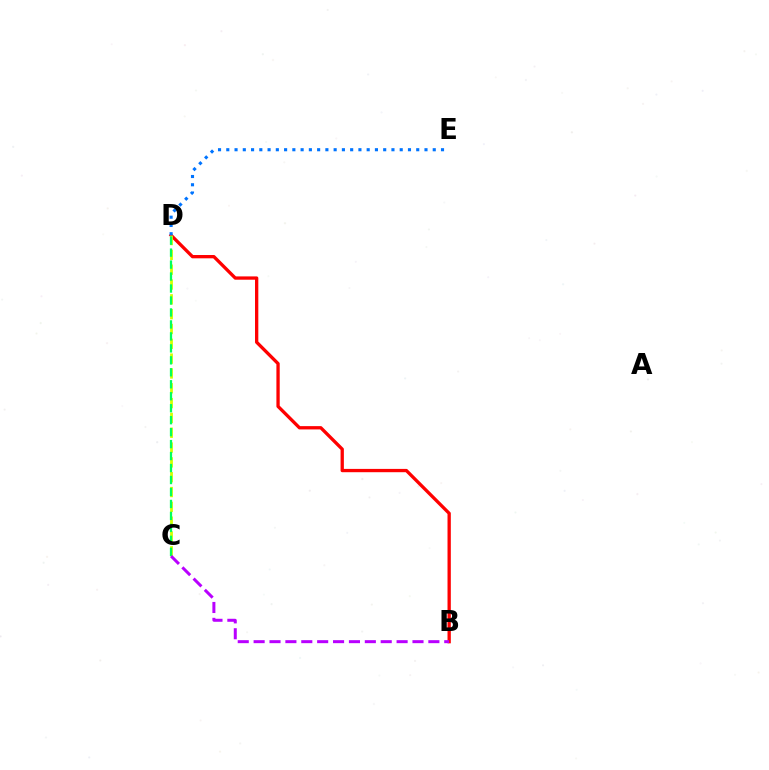{('B', 'D'): [{'color': '#ff0000', 'line_style': 'solid', 'thickness': 2.38}], ('C', 'D'): [{'color': '#d1ff00', 'line_style': 'dashed', 'thickness': 2.01}, {'color': '#00ff5c', 'line_style': 'dashed', 'thickness': 1.63}], ('D', 'E'): [{'color': '#0074ff', 'line_style': 'dotted', 'thickness': 2.24}], ('B', 'C'): [{'color': '#b900ff', 'line_style': 'dashed', 'thickness': 2.16}]}